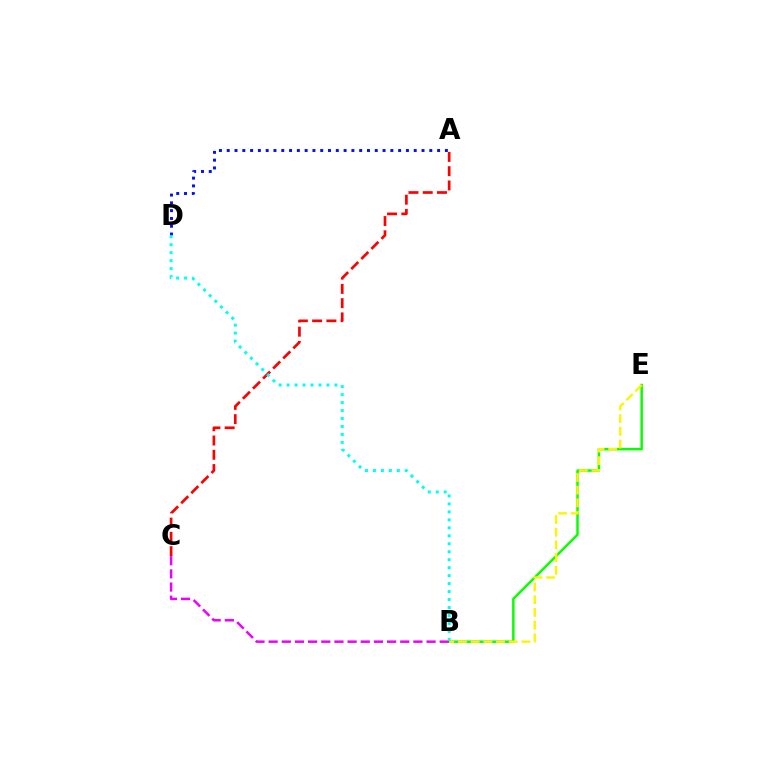{('B', 'E'): [{'color': '#08ff00', 'line_style': 'solid', 'thickness': 1.78}, {'color': '#fcf500', 'line_style': 'dashed', 'thickness': 1.72}], ('A', 'C'): [{'color': '#ff0000', 'line_style': 'dashed', 'thickness': 1.94}], ('B', 'C'): [{'color': '#ee00ff', 'line_style': 'dashed', 'thickness': 1.79}], ('A', 'D'): [{'color': '#0010ff', 'line_style': 'dotted', 'thickness': 2.12}], ('B', 'D'): [{'color': '#00fff6', 'line_style': 'dotted', 'thickness': 2.16}]}